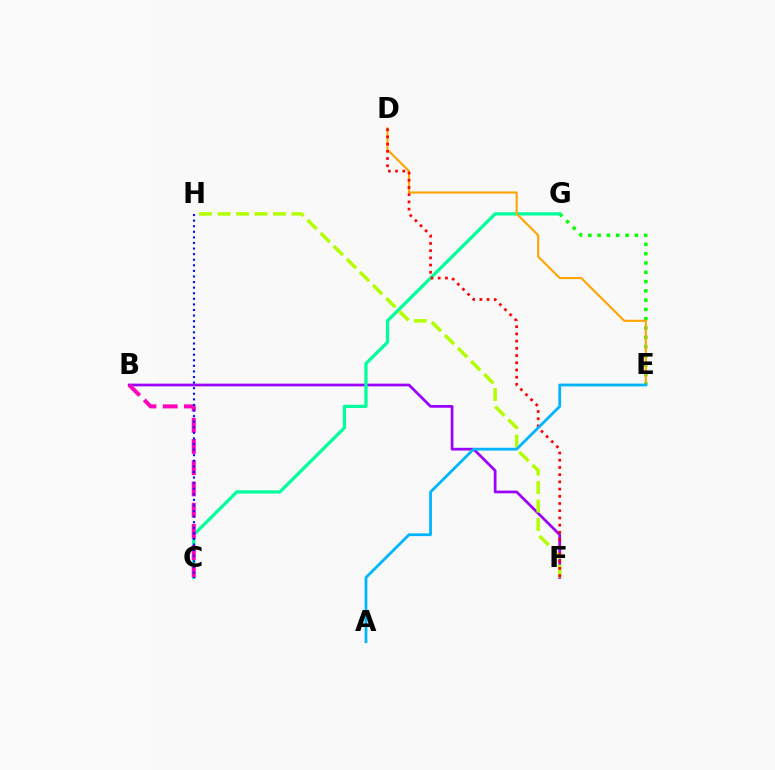{('E', 'G'): [{'color': '#08ff00', 'line_style': 'dotted', 'thickness': 2.53}], ('B', 'F'): [{'color': '#9b00ff', 'line_style': 'solid', 'thickness': 1.96}], ('C', 'G'): [{'color': '#00ff9d', 'line_style': 'solid', 'thickness': 2.35}], ('B', 'C'): [{'color': '#ff00bd', 'line_style': 'dashed', 'thickness': 2.88}], ('C', 'H'): [{'color': '#0010ff', 'line_style': 'dotted', 'thickness': 1.52}], ('F', 'H'): [{'color': '#b3ff00', 'line_style': 'dashed', 'thickness': 2.51}], ('D', 'E'): [{'color': '#ffa500', 'line_style': 'solid', 'thickness': 1.52}], ('D', 'F'): [{'color': '#ff0000', 'line_style': 'dotted', 'thickness': 1.96}], ('A', 'E'): [{'color': '#00b5ff', 'line_style': 'solid', 'thickness': 2.01}]}